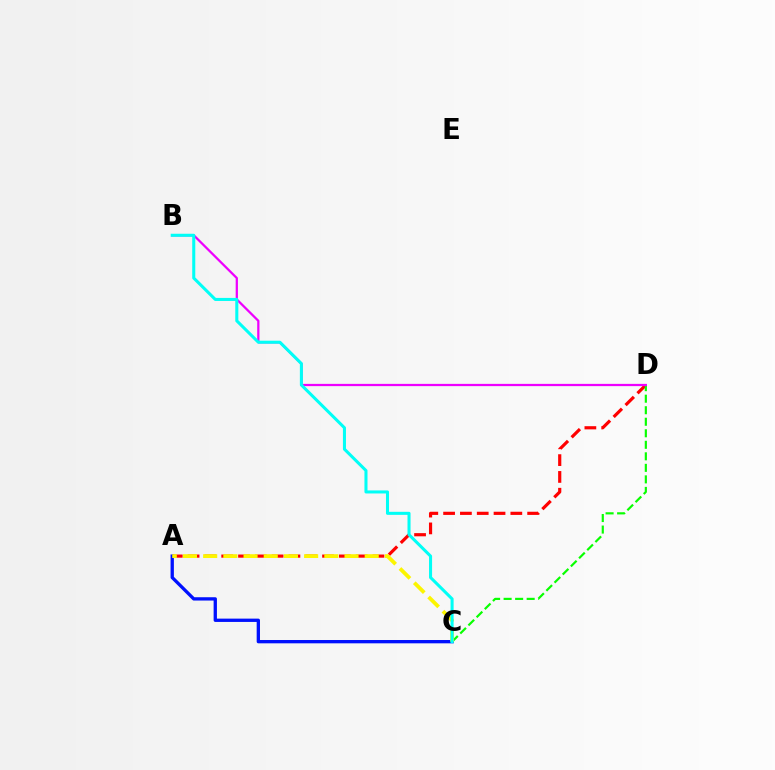{('A', 'D'): [{'color': '#ff0000', 'line_style': 'dashed', 'thickness': 2.28}], ('C', 'D'): [{'color': '#08ff00', 'line_style': 'dashed', 'thickness': 1.57}], ('B', 'D'): [{'color': '#ee00ff', 'line_style': 'solid', 'thickness': 1.62}], ('A', 'C'): [{'color': '#0010ff', 'line_style': 'solid', 'thickness': 2.38}, {'color': '#fcf500', 'line_style': 'dashed', 'thickness': 2.74}], ('B', 'C'): [{'color': '#00fff6', 'line_style': 'solid', 'thickness': 2.19}]}